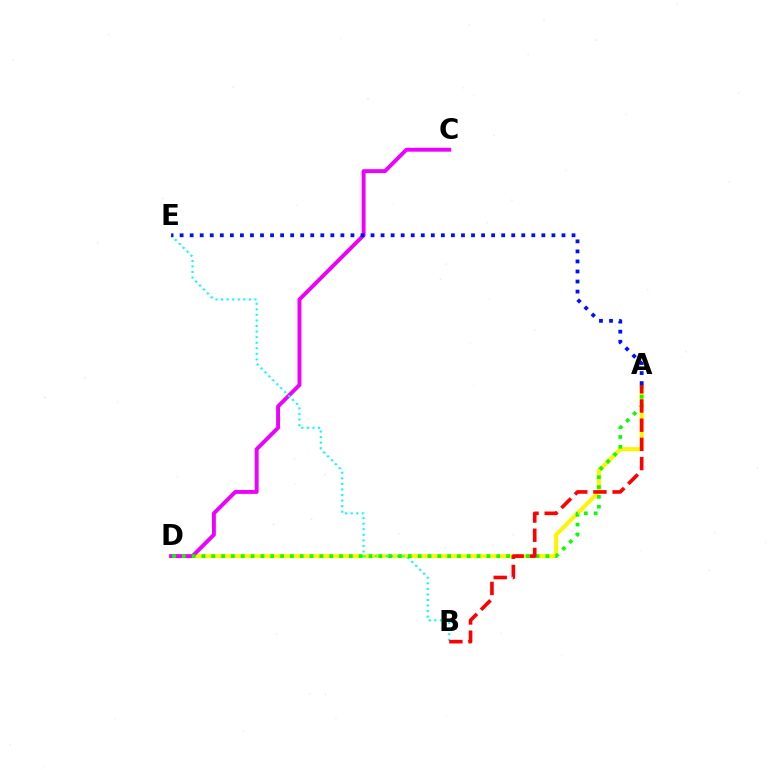{('A', 'D'): [{'color': '#fcf500', 'line_style': 'solid', 'thickness': 2.89}, {'color': '#08ff00', 'line_style': 'dotted', 'thickness': 2.67}], ('C', 'D'): [{'color': '#ee00ff', 'line_style': 'solid', 'thickness': 2.81}], ('B', 'E'): [{'color': '#00fff6', 'line_style': 'dotted', 'thickness': 1.51}], ('A', 'B'): [{'color': '#ff0000', 'line_style': 'dashed', 'thickness': 2.61}], ('A', 'E'): [{'color': '#0010ff', 'line_style': 'dotted', 'thickness': 2.73}]}